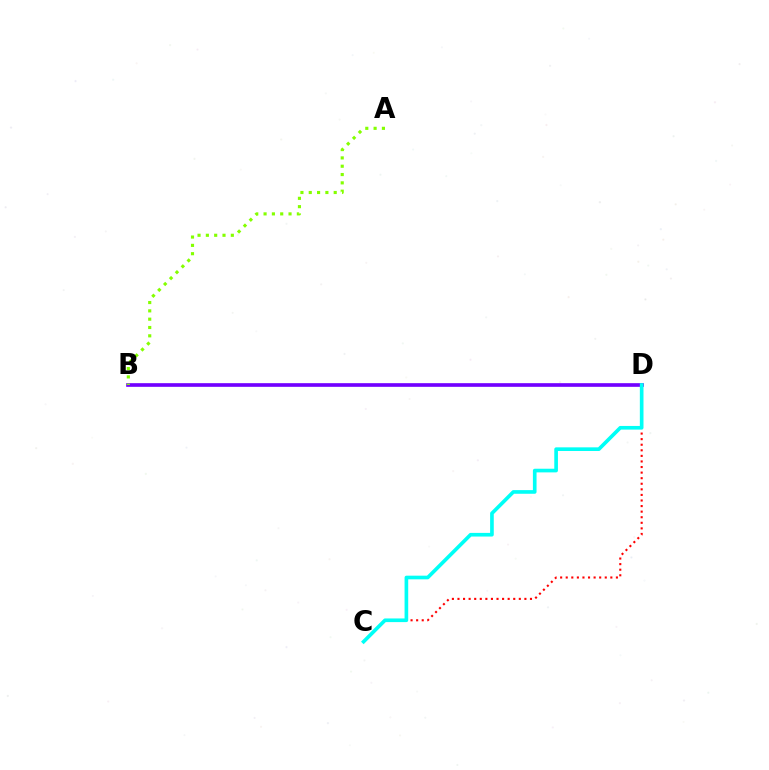{('C', 'D'): [{'color': '#ff0000', 'line_style': 'dotted', 'thickness': 1.52}, {'color': '#00fff6', 'line_style': 'solid', 'thickness': 2.63}], ('B', 'D'): [{'color': '#7200ff', 'line_style': 'solid', 'thickness': 2.63}], ('A', 'B'): [{'color': '#84ff00', 'line_style': 'dotted', 'thickness': 2.26}]}